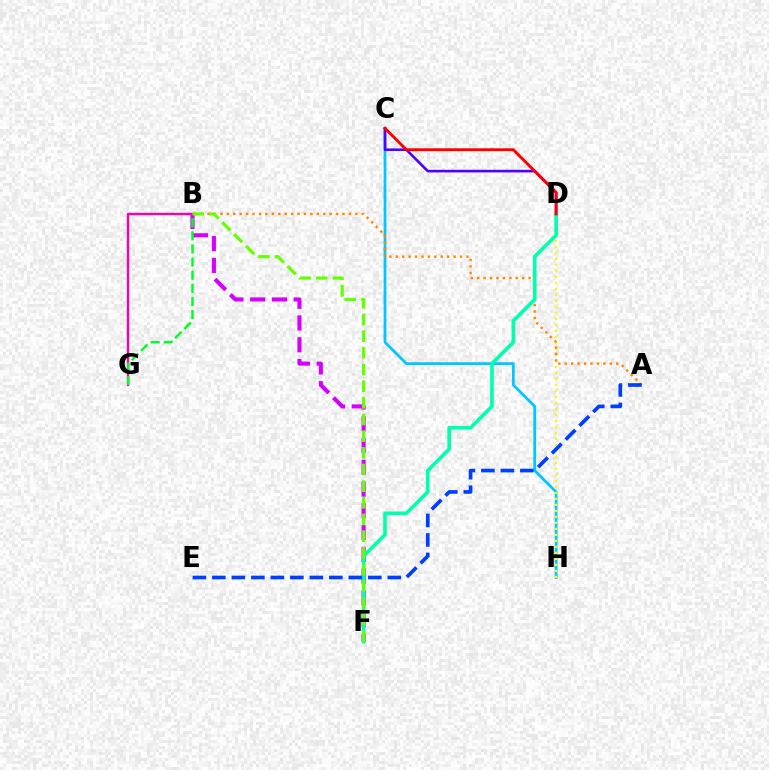{('C', 'H'): [{'color': '#00c7ff', 'line_style': 'solid', 'thickness': 1.98}], ('C', 'D'): [{'color': '#4f00ff', 'line_style': 'solid', 'thickness': 1.89}, {'color': '#ff0000', 'line_style': 'solid', 'thickness': 2.08}], ('D', 'H'): [{'color': '#eeff00', 'line_style': 'dotted', 'thickness': 1.63}], ('A', 'B'): [{'color': '#ff8800', 'line_style': 'dotted', 'thickness': 1.75}], ('B', 'F'): [{'color': '#d600ff', 'line_style': 'dashed', 'thickness': 2.96}, {'color': '#66ff00', 'line_style': 'dashed', 'thickness': 2.26}], ('D', 'F'): [{'color': '#00ffaf', 'line_style': 'solid', 'thickness': 2.62}], ('B', 'G'): [{'color': '#ff00a0', 'line_style': 'solid', 'thickness': 1.7}, {'color': '#00ff27', 'line_style': 'dashed', 'thickness': 1.78}], ('A', 'E'): [{'color': '#003fff', 'line_style': 'dashed', 'thickness': 2.65}]}